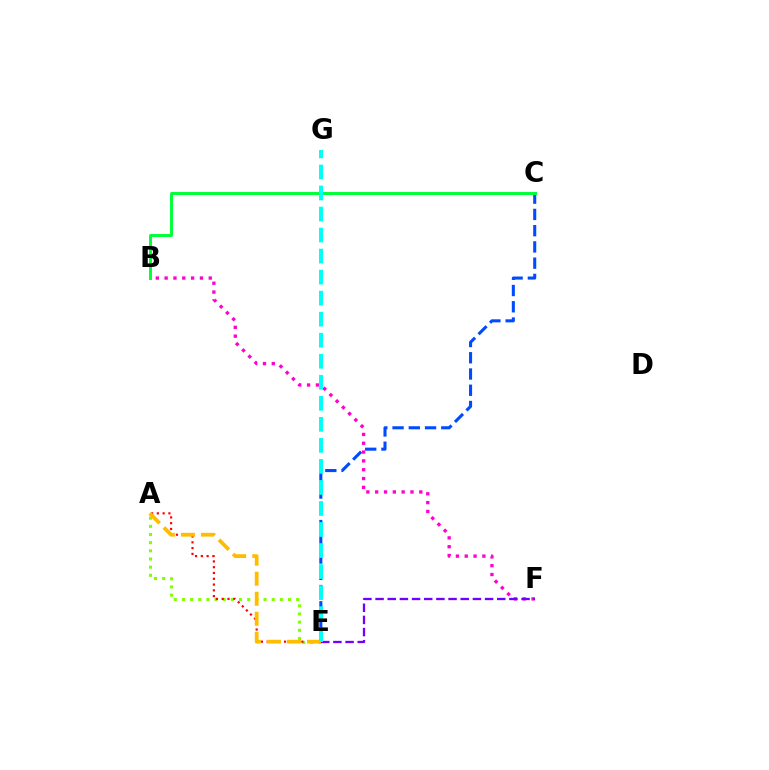{('C', 'E'): [{'color': '#004bff', 'line_style': 'dashed', 'thickness': 2.21}], ('A', 'E'): [{'color': '#84ff00', 'line_style': 'dotted', 'thickness': 2.22}, {'color': '#ff0000', 'line_style': 'dotted', 'thickness': 1.57}, {'color': '#ffbd00', 'line_style': 'dashed', 'thickness': 2.72}], ('B', 'F'): [{'color': '#ff00cf', 'line_style': 'dotted', 'thickness': 2.4}], ('E', 'F'): [{'color': '#7200ff', 'line_style': 'dashed', 'thickness': 1.65}], ('B', 'C'): [{'color': '#00ff39', 'line_style': 'solid', 'thickness': 2.13}], ('E', 'G'): [{'color': '#00fff6', 'line_style': 'dashed', 'thickness': 2.86}]}